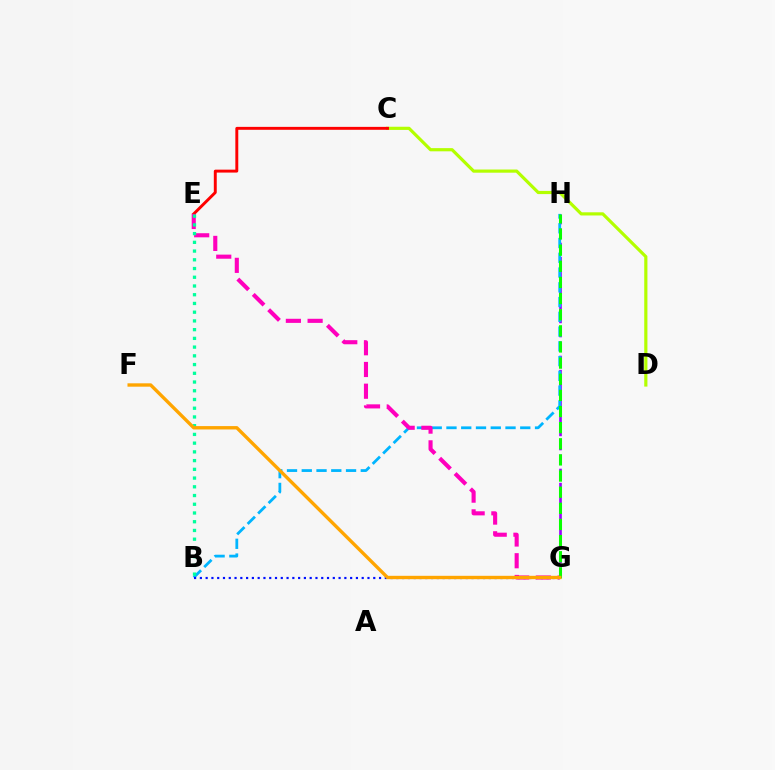{('G', 'H'): [{'color': '#9b00ff', 'line_style': 'dashed', 'thickness': 1.92}, {'color': '#08ff00', 'line_style': 'dashed', 'thickness': 2.19}], ('C', 'D'): [{'color': '#b3ff00', 'line_style': 'solid', 'thickness': 2.29}], ('B', 'H'): [{'color': '#00b5ff', 'line_style': 'dashed', 'thickness': 2.0}], ('C', 'E'): [{'color': '#ff0000', 'line_style': 'solid', 'thickness': 2.11}], ('E', 'G'): [{'color': '#ff00bd', 'line_style': 'dashed', 'thickness': 2.95}], ('B', 'E'): [{'color': '#00ff9d', 'line_style': 'dotted', 'thickness': 2.37}], ('B', 'G'): [{'color': '#0010ff', 'line_style': 'dotted', 'thickness': 1.57}], ('F', 'G'): [{'color': '#ffa500', 'line_style': 'solid', 'thickness': 2.42}]}